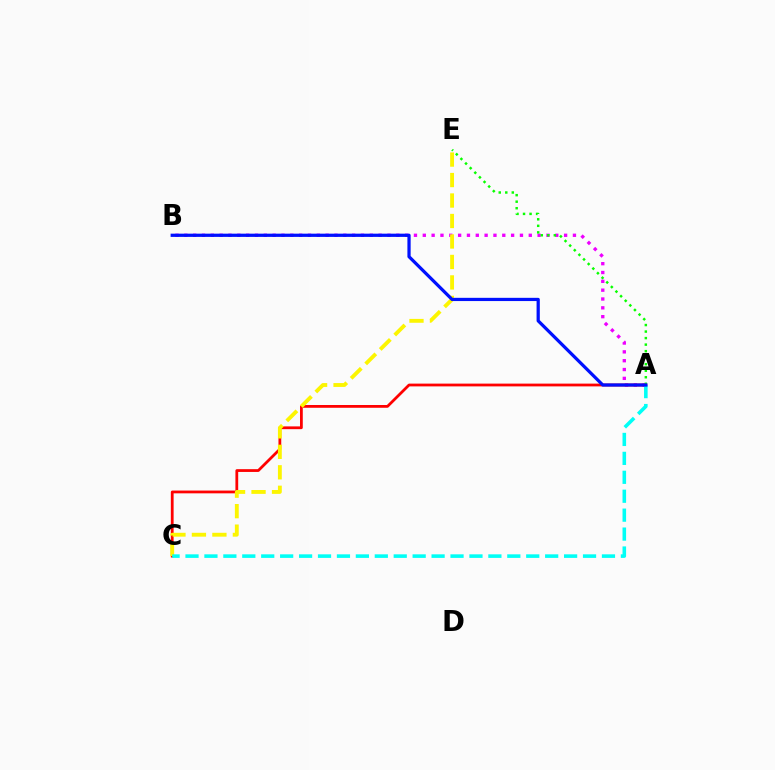{('A', 'B'): [{'color': '#ee00ff', 'line_style': 'dotted', 'thickness': 2.4}, {'color': '#0010ff', 'line_style': 'solid', 'thickness': 2.33}], ('A', 'C'): [{'color': '#ff0000', 'line_style': 'solid', 'thickness': 2.0}, {'color': '#00fff6', 'line_style': 'dashed', 'thickness': 2.57}], ('A', 'E'): [{'color': '#08ff00', 'line_style': 'dotted', 'thickness': 1.77}], ('C', 'E'): [{'color': '#fcf500', 'line_style': 'dashed', 'thickness': 2.78}]}